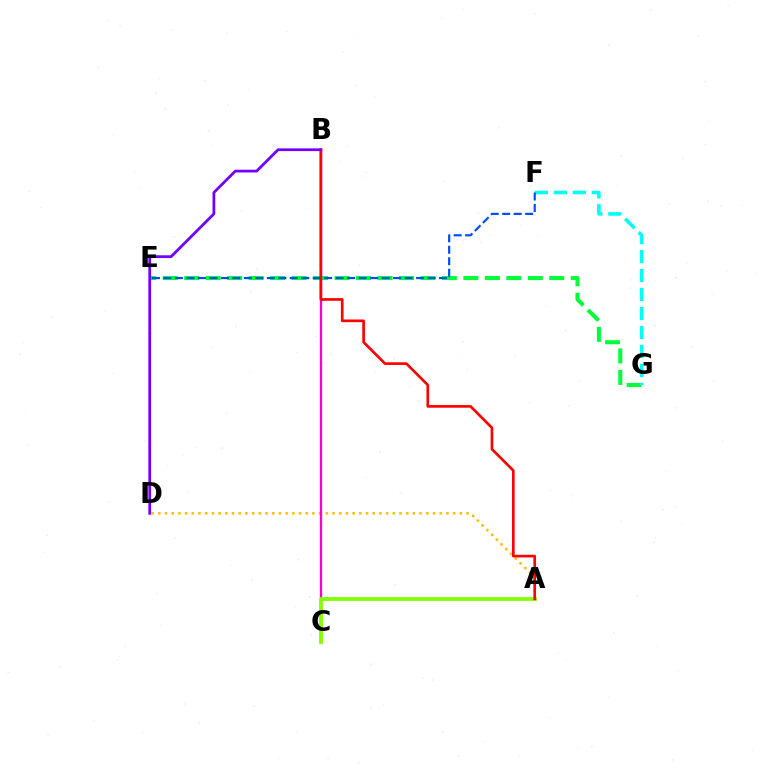{('E', 'G'): [{'color': '#00ff39', 'line_style': 'dashed', 'thickness': 2.92}], ('F', 'G'): [{'color': '#00fff6', 'line_style': 'dashed', 'thickness': 2.58}], ('E', 'F'): [{'color': '#004bff', 'line_style': 'dashed', 'thickness': 1.56}], ('A', 'D'): [{'color': '#ffbd00', 'line_style': 'dotted', 'thickness': 1.82}], ('B', 'C'): [{'color': '#ff00cf', 'line_style': 'solid', 'thickness': 1.68}], ('A', 'C'): [{'color': '#84ff00', 'line_style': 'solid', 'thickness': 2.74}], ('A', 'B'): [{'color': '#ff0000', 'line_style': 'solid', 'thickness': 1.91}], ('B', 'D'): [{'color': '#7200ff', 'line_style': 'solid', 'thickness': 1.99}]}